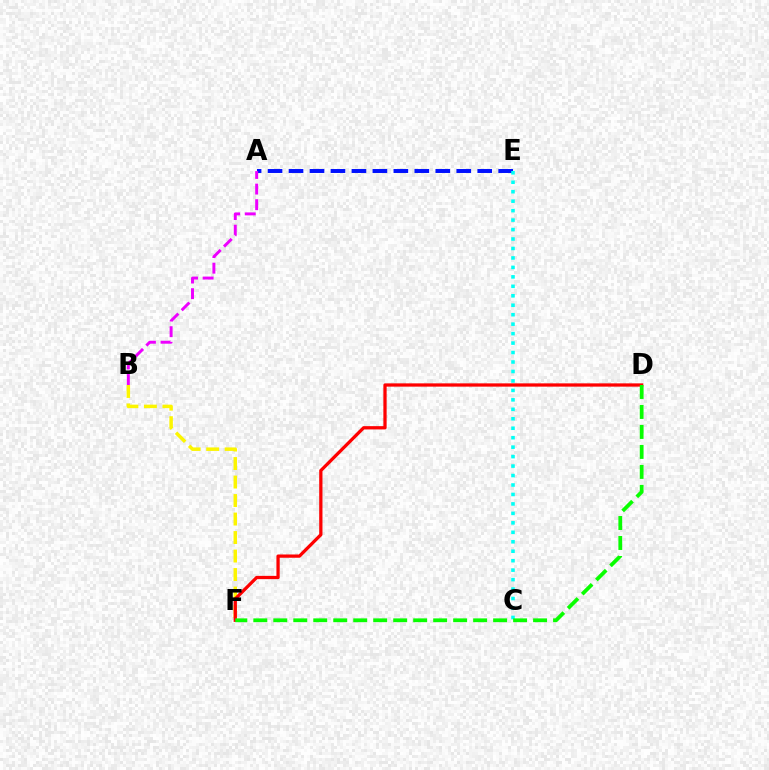{('B', 'F'): [{'color': '#fcf500', 'line_style': 'dashed', 'thickness': 2.51}], ('A', 'E'): [{'color': '#0010ff', 'line_style': 'dashed', 'thickness': 2.85}], ('C', 'E'): [{'color': '#00fff6', 'line_style': 'dotted', 'thickness': 2.57}], ('A', 'B'): [{'color': '#ee00ff', 'line_style': 'dashed', 'thickness': 2.12}], ('D', 'F'): [{'color': '#ff0000', 'line_style': 'solid', 'thickness': 2.35}, {'color': '#08ff00', 'line_style': 'dashed', 'thickness': 2.71}]}